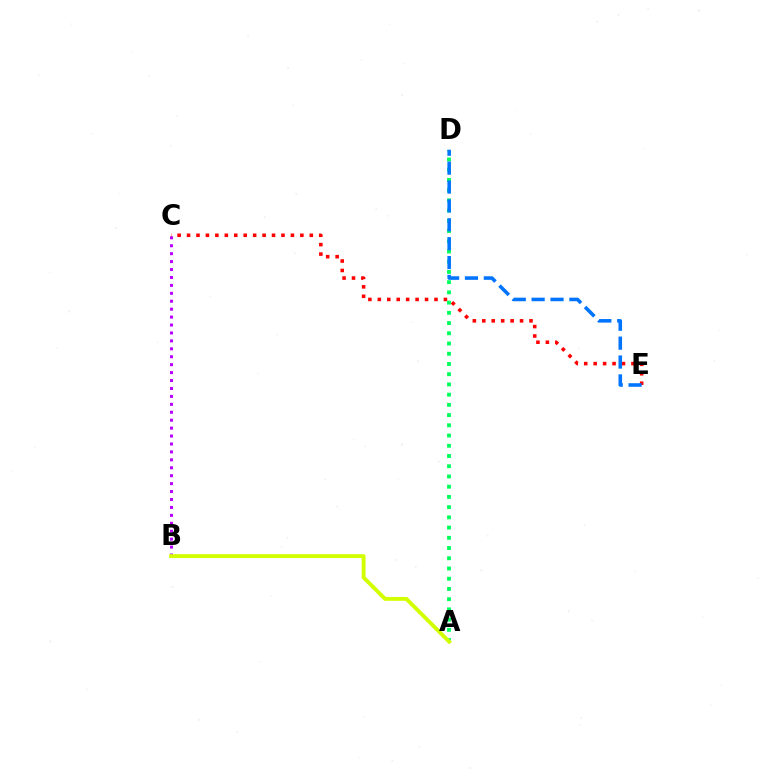{('B', 'C'): [{'color': '#b900ff', 'line_style': 'dotted', 'thickness': 2.15}], ('C', 'E'): [{'color': '#ff0000', 'line_style': 'dotted', 'thickness': 2.57}], ('A', 'D'): [{'color': '#00ff5c', 'line_style': 'dotted', 'thickness': 2.78}], ('D', 'E'): [{'color': '#0074ff', 'line_style': 'dashed', 'thickness': 2.57}], ('A', 'B'): [{'color': '#d1ff00', 'line_style': 'solid', 'thickness': 2.8}]}